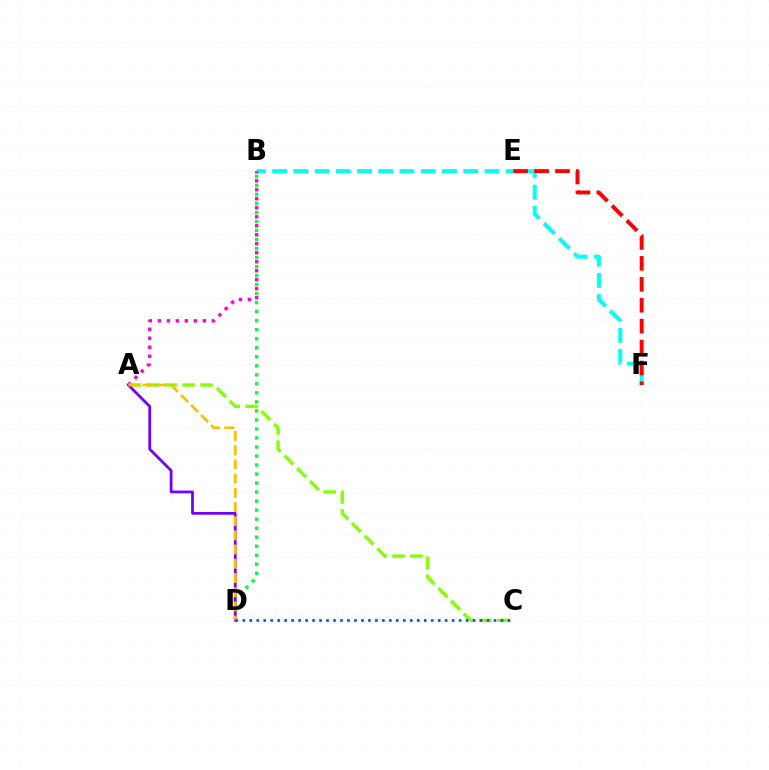{('B', 'F'): [{'color': '#00fff6', 'line_style': 'dashed', 'thickness': 2.89}], ('A', 'B'): [{'color': '#ff00cf', 'line_style': 'dotted', 'thickness': 2.44}], ('A', 'C'): [{'color': '#84ff00', 'line_style': 'dashed', 'thickness': 2.44}], ('B', 'D'): [{'color': '#00ff39', 'line_style': 'dotted', 'thickness': 2.45}], ('A', 'D'): [{'color': '#7200ff', 'line_style': 'solid', 'thickness': 1.99}, {'color': '#ffbd00', 'line_style': 'dashed', 'thickness': 1.93}], ('E', 'F'): [{'color': '#ff0000', 'line_style': 'dashed', 'thickness': 2.84}], ('C', 'D'): [{'color': '#004bff', 'line_style': 'dotted', 'thickness': 1.9}]}